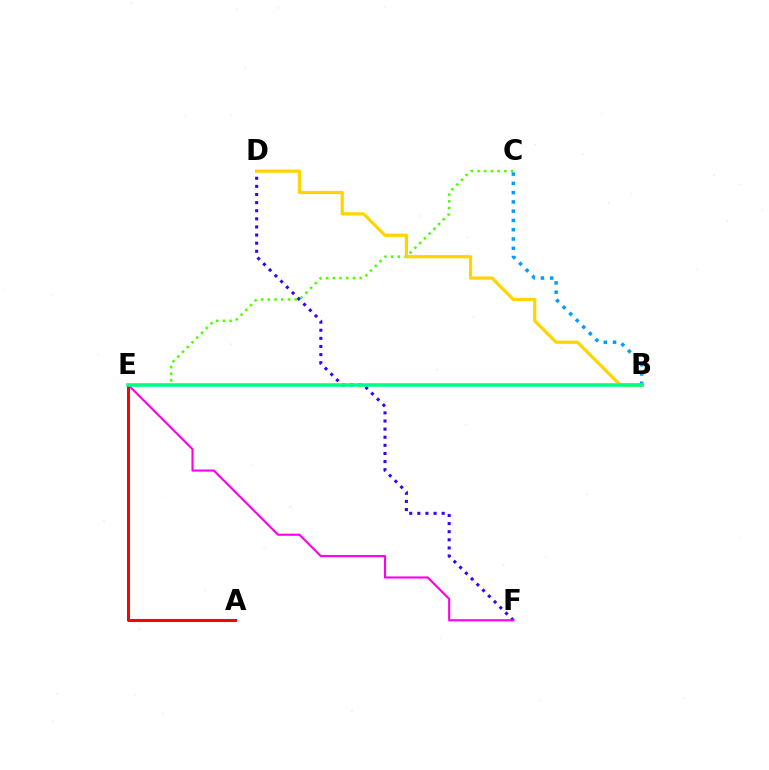{('D', 'F'): [{'color': '#3700ff', 'line_style': 'dotted', 'thickness': 2.21}], ('A', 'E'): [{'color': '#ff0000', 'line_style': 'solid', 'thickness': 2.18}], ('E', 'F'): [{'color': '#ff00ed', 'line_style': 'solid', 'thickness': 1.53}], ('C', 'E'): [{'color': '#4fff00', 'line_style': 'dotted', 'thickness': 1.82}], ('B', 'D'): [{'color': '#ffd500', 'line_style': 'solid', 'thickness': 2.31}], ('B', 'C'): [{'color': '#009eff', 'line_style': 'dotted', 'thickness': 2.52}], ('B', 'E'): [{'color': '#00ff86', 'line_style': 'solid', 'thickness': 2.56}]}